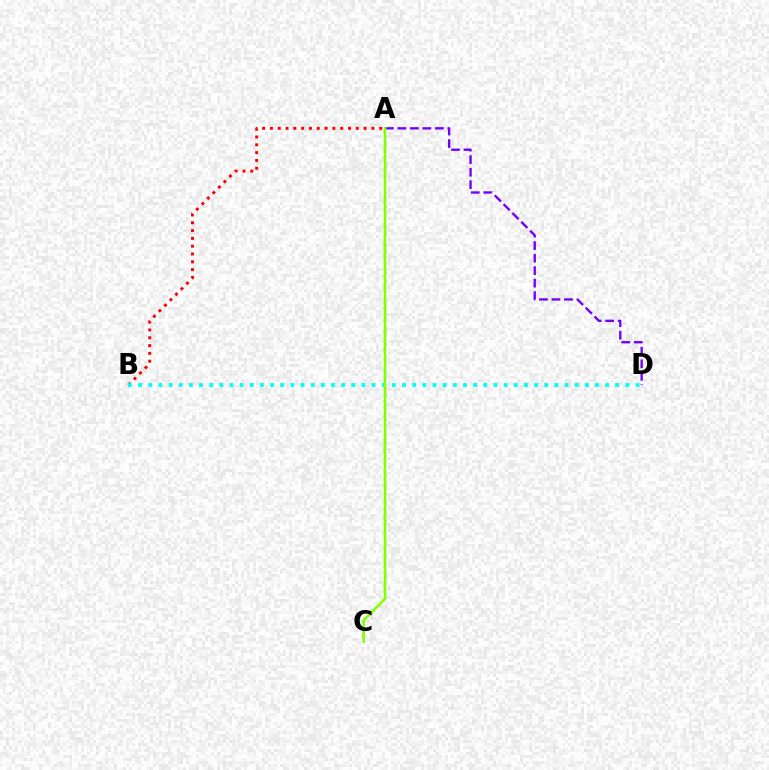{('A', 'B'): [{'color': '#ff0000', 'line_style': 'dotted', 'thickness': 2.12}], ('B', 'D'): [{'color': '#00fff6', 'line_style': 'dotted', 'thickness': 2.76}], ('A', 'D'): [{'color': '#7200ff', 'line_style': 'dashed', 'thickness': 1.7}], ('A', 'C'): [{'color': '#84ff00', 'line_style': 'solid', 'thickness': 1.88}]}